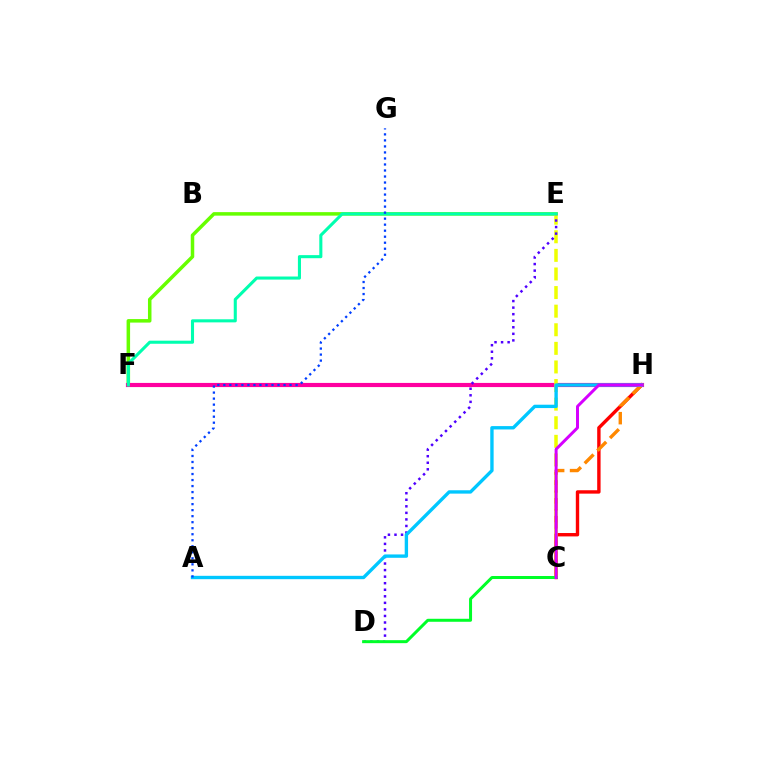{('C', 'H'): [{'color': '#ff0000', 'line_style': 'solid', 'thickness': 2.44}, {'color': '#ff8800', 'line_style': 'dashed', 'thickness': 2.43}, {'color': '#d600ff', 'line_style': 'solid', 'thickness': 2.14}], ('E', 'F'): [{'color': '#66ff00', 'line_style': 'solid', 'thickness': 2.53}, {'color': '#00ffaf', 'line_style': 'solid', 'thickness': 2.22}], ('F', 'H'): [{'color': '#ff00a0', 'line_style': 'solid', 'thickness': 2.99}], ('C', 'E'): [{'color': '#eeff00', 'line_style': 'dashed', 'thickness': 2.53}], ('D', 'E'): [{'color': '#4f00ff', 'line_style': 'dotted', 'thickness': 1.78}], ('A', 'H'): [{'color': '#00c7ff', 'line_style': 'solid', 'thickness': 2.42}], ('A', 'G'): [{'color': '#003fff', 'line_style': 'dotted', 'thickness': 1.64}], ('C', 'D'): [{'color': '#00ff27', 'line_style': 'solid', 'thickness': 2.15}]}